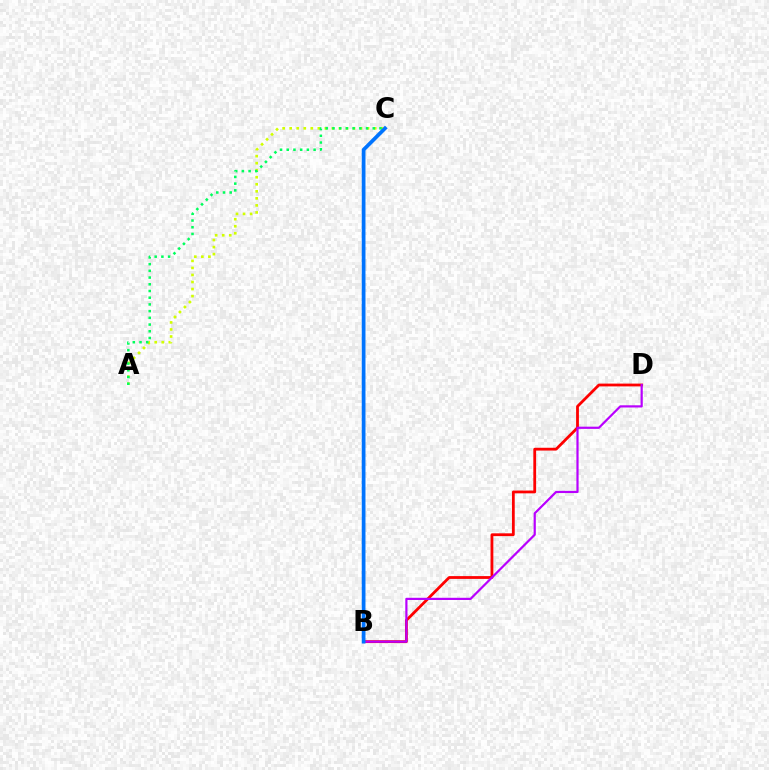{('A', 'C'): [{'color': '#d1ff00', 'line_style': 'dotted', 'thickness': 1.91}, {'color': '#00ff5c', 'line_style': 'dotted', 'thickness': 1.82}], ('B', 'D'): [{'color': '#ff0000', 'line_style': 'solid', 'thickness': 2.01}, {'color': '#b900ff', 'line_style': 'solid', 'thickness': 1.59}], ('B', 'C'): [{'color': '#0074ff', 'line_style': 'solid', 'thickness': 2.69}]}